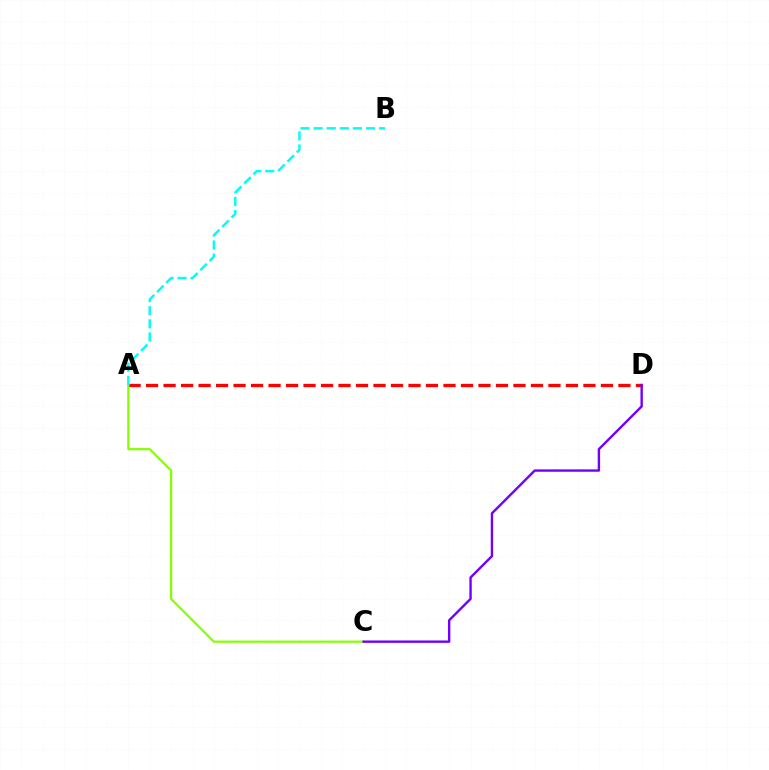{('A', 'D'): [{'color': '#ff0000', 'line_style': 'dashed', 'thickness': 2.38}], ('A', 'C'): [{'color': '#84ff00', 'line_style': 'solid', 'thickness': 1.58}], ('A', 'B'): [{'color': '#00fff6', 'line_style': 'dashed', 'thickness': 1.78}], ('C', 'D'): [{'color': '#7200ff', 'line_style': 'solid', 'thickness': 1.72}]}